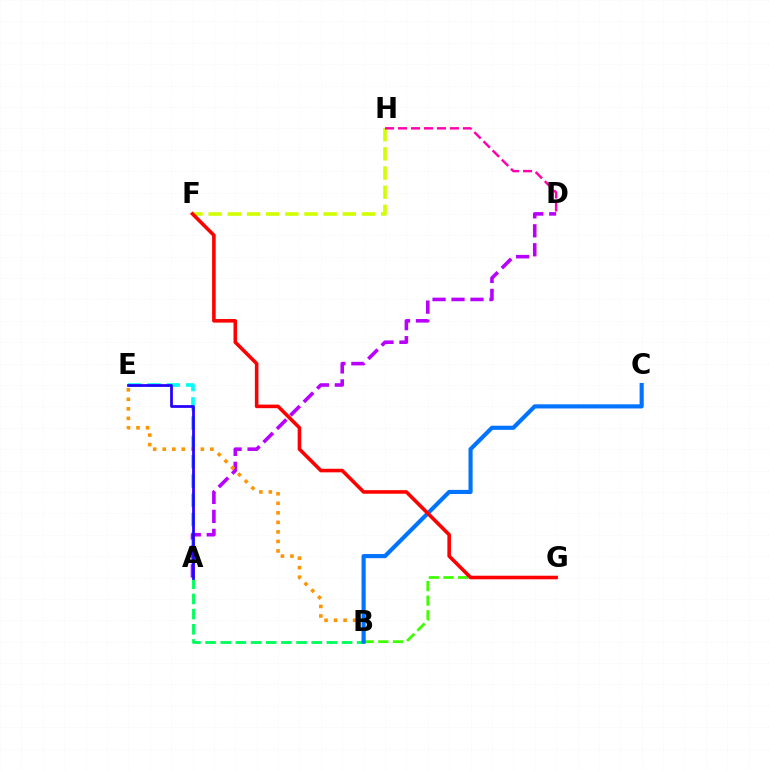{('F', 'H'): [{'color': '#d1ff00', 'line_style': 'dashed', 'thickness': 2.6}], ('D', 'H'): [{'color': '#ff00ac', 'line_style': 'dashed', 'thickness': 1.76}], ('A', 'B'): [{'color': '#00ff5c', 'line_style': 'dashed', 'thickness': 2.06}], ('A', 'E'): [{'color': '#00fff6', 'line_style': 'dashed', 'thickness': 2.62}, {'color': '#2500ff', 'line_style': 'solid', 'thickness': 1.97}], ('B', 'G'): [{'color': '#3dff00', 'line_style': 'dashed', 'thickness': 1.98}], ('A', 'D'): [{'color': '#b900ff', 'line_style': 'dashed', 'thickness': 2.58}], ('B', 'E'): [{'color': '#ff9400', 'line_style': 'dotted', 'thickness': 2.59}], ('B', 'C'): [{'color': '#0074ff', 'line_style': 'solid', 'thickness': 2.97}], ('F', 'G'): [{'color': '#ff0000', 'line_style': 'solid', 'thickness': 2.58}]}